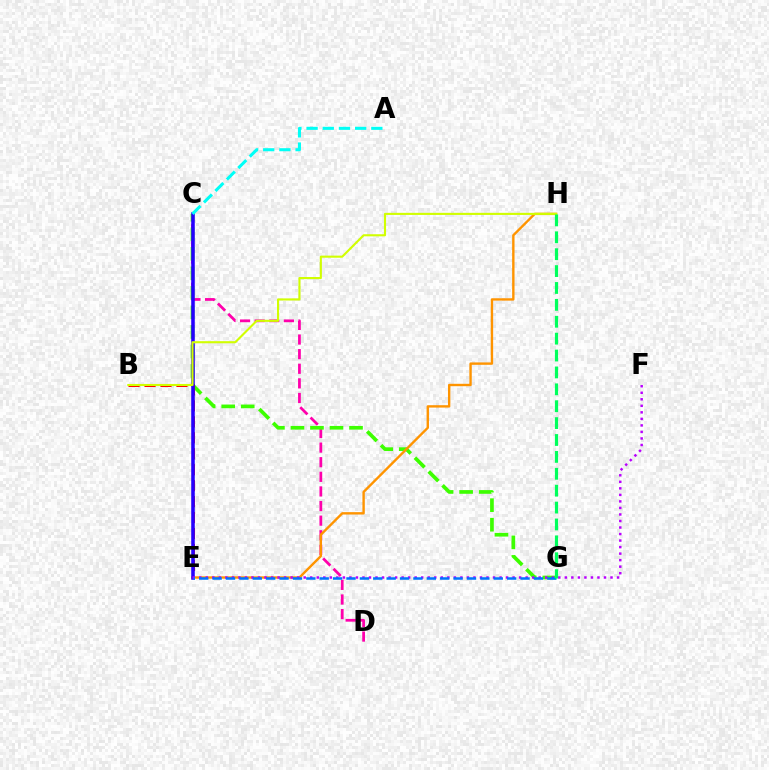{('C', 'D'): [{'color': '#ff00ac', 'line_style': 'dashed', 'thickness': 1.99}], ('C', 'G'): [{'color': '#3dff00', 'line_style': 'dashed', 'thickness': 2.65}], ('B', 'E'): [{'color': '#ff0000', 'line_style': 'dashed', 'thickness': 2.17}], ('E', 'H'): [{'color': '#ff9400', 'line_style': 'solid', 'thickness': 1.72}], ('C', 'E'): [{'color': '#2500ff', 'line_style': 'solid', 'thickness': 2.55}], ('E', 'F'): [{'color': '#b900ff', 'line_style': 'dotted', 'thickness': 1.77}], ('B', 'H'): [{'color': '#d1ff00', 'line_style': 'solid', 'thickness': 1.51}], ('E', 'G'): [{'color': '#0074ff', 'line_style': 'dashed', 'thickness': 1.82}], ('A', 'C'): [{'color': '#00fff6', 'line_style': 'dashed', 'thickness': 2.2}], ('G', 'H'): [{'color': '#00ff5c', 'line_style': 'dashed', 'thickness': 2.29}]}